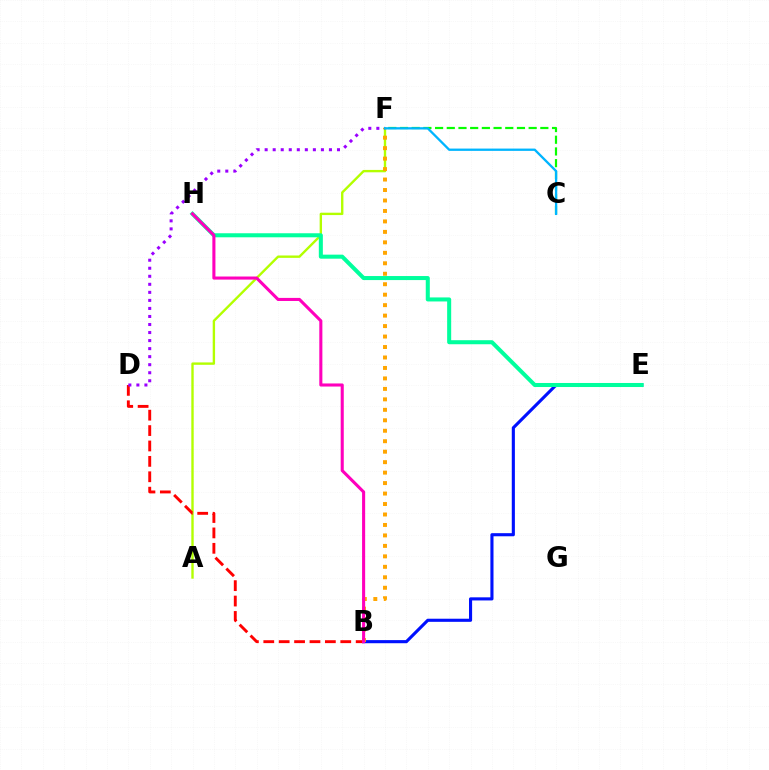{('B', 'E'): [{'color': '#0010ff', 'line_style': 'solid', 'thickness': 2.24}], ('C', 'F'): [{'color': '#08ff00', 'line_style': 'dashed', 'thickness': 1.59}, {'color': '#00b5ff', 'line_style': 'solid', 'thickness': 1.66}], ('A', 'F'): [{'color': '#b3ff00', 'line_style': 'solid', 'thickness': 1.71}], ('B', 'D'): [{'color': '#ff0000', 'line_style': 'dashed', 'thickness': 2.09}], ('D', 'F'): [{'color': '#9b00ff', 'line_style': 'dotted', 'thickness': 2.18}], ('B', 'F'): [{'color': '#ffa500', 'line_style': 'dotted', 'thickness': 2.84}], ('E', 'H'): [{'color': '#00ff9d', 'line_style': 'solid', 'thickness': 2.91}], ('B', 'H'): [{'color': '#ff00bd', 'line_style': 'solid', 'thickness': 2.22}]}